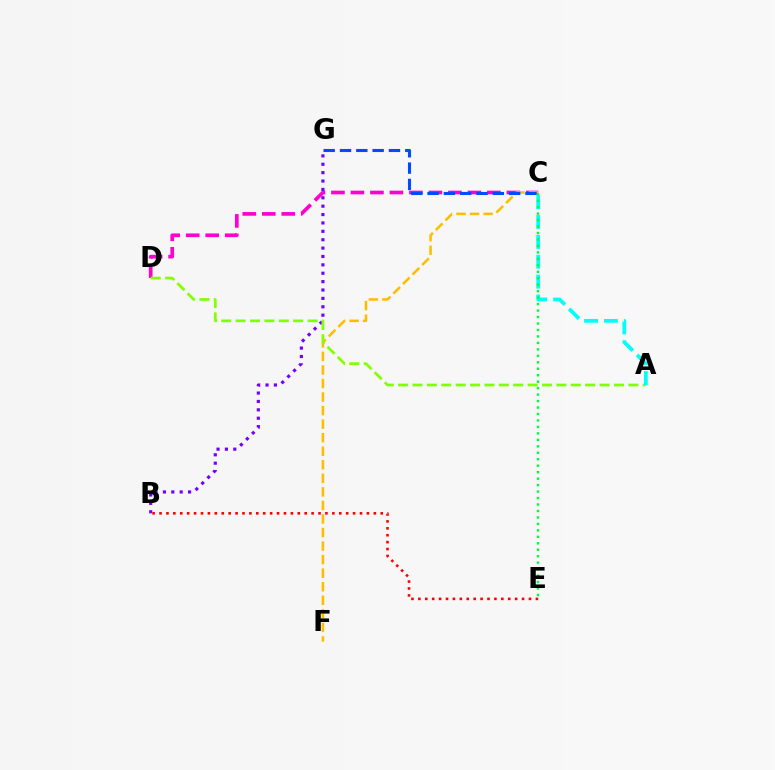{('C', 'D'): [{'color': '#ff00cf', 'line_style': 'dashed', 'thickness': 2.65}], ('C', 'F'): [{'color': '#ffbd00', 'line_style': 'dashed', 'thickness': 1.84}], ('B', 'G'): [{'color': '#7200ff', 'line_style': 'dotted', 'thickness': 2.28}], ('B', 'E'): [{'color': '#ff0000', 'line_style': 'dotted', 'thickness': 1.88}], ('C', 'G'): [{'color': '#004bff', 'line_style': 'dashed', 'thickness': 2.22}], ('A', 'D'): [{'color': '#84ff00', 'line_style': 'dashed', 'thickness': 1.96}], ('A', 'C'): [{'color': '#00fff6', 'line_style': 'dashed', 'thickness': 2.7}], ('C', 'E'): [{'color': '#00ff39', 'line_style': 'dotted', 'thickness': 1.76}]}